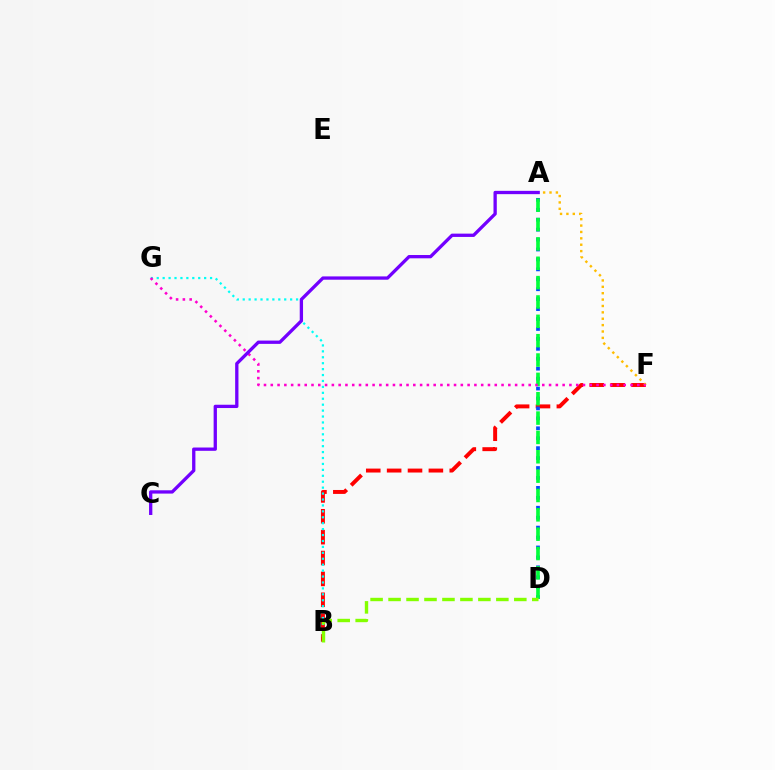{('B', 'F'): [{'color': '#ff0000', 'line_style': 'dashed', 'thickness': 2.84}], ('A', 'F'): [{'color': '#ffbd00', 'line_style': 'dotted', 'thickness': 1.73}], ('B', 'G'): [{'color': '#00fff6', 'line_style': 'dotted', 'thickness': 1.61}], ('A', 'D'): [{'color': '#004bff', 'line_style': 'dotted', 'thickness': 2.7}, {'color': '#00ff39', 'line_style': 'dashed', 'thickness': 2.63}], ('F', 'G'): [{'color': '#ff00cf', 'line_style': 'dotted', 'thickness': 1.84}], ('A', 'C'): [{'color': '#7200ff', 'line_style': 'solid', 'thickness': 2.38}], ('B', 'D'): [{'color': '#84ff00', 'line_style': 'dashed', 'thickness': 2.44}]}